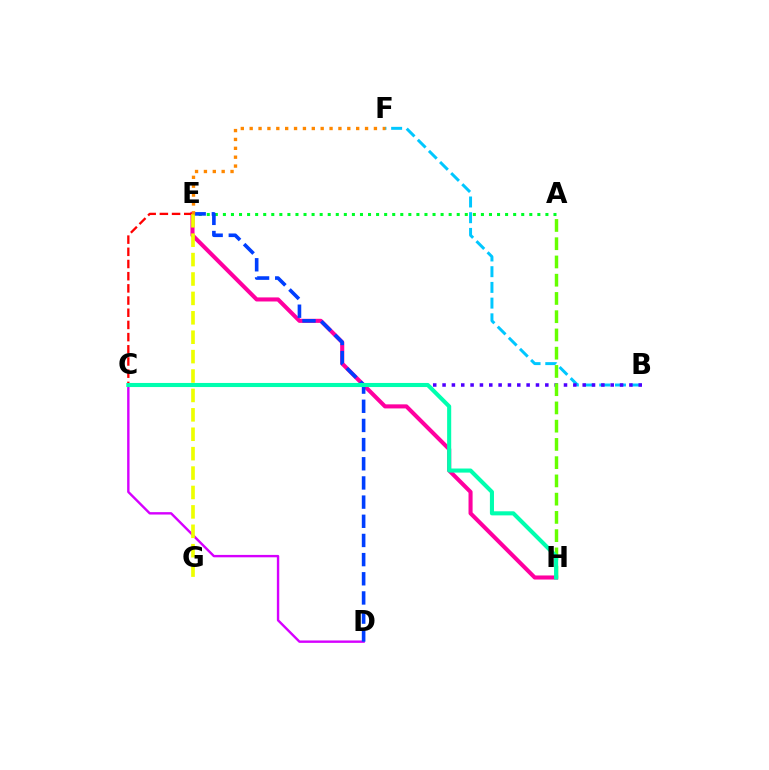{('B', 'F'): [{'color': '#00c7ff', 'line_style': 'dashed', 'thickness': 2.13}], ('E', 'H'): [{'color': '#ff00a0', 'line_style': 'solid', 'thickness': 2.93}], ('C', 'E'): [{'color': '#ff0000', 'line_style': 'dashed', 'thickness': 1.66}], ('B', 'C'): [{'color': '#4f00ff', 'line_style': 'dotted', 'thickness': 2.54}], ('A', 'E'): [{'color': '#00ff27', 'line_style': 'dotted', 'thickness': 2.19}], ('C', 'D'): [{'color': '#d600ff', 'line_style': 'solid', 'thickness': 1.73}], ('A', 'H'): [{'color': '#66ff00', 'line_style': 'dashed', 'thickness': 2.48}], ('D', 'E'): [{'color': '#003fff', 'line_style': 'dashed', 'thickness': 2.6}], ('C', 'H'): [{'color': '#00ffaf', 'line_style': 'solid', 'thickness': 2.94}], ('E', 'G'): [{'color': '#eeff00', 'line_style': 'dashed', 'thickness': 2.64}], ('E', 'F'): [{'color': '#ff8800', 'line_style': 'dotted', 'thickness': 2.41}]}